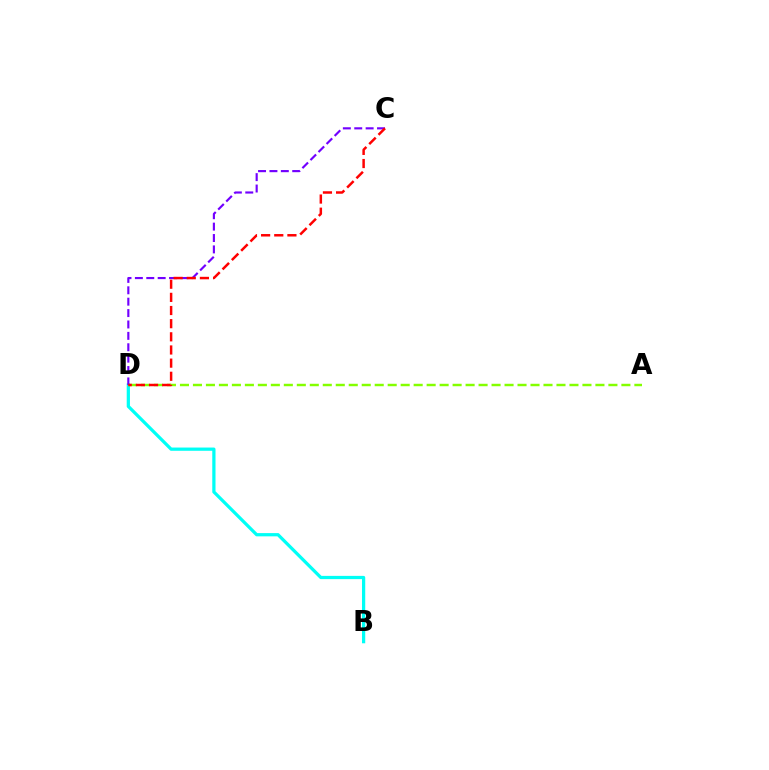{('B', 'D'): [{'color': '#00fff6', 'line_style': 'solid', 'thickness': 2.33}], ('A', 'D'): [{'color': '#84ff00', 'line_style': 'dashed', 'thickness': 1.76}], ('C', 'D'): [{'color': '#7200ff', 'line_style': 'dashed', 'thickness': 1.55}, {'color': '#ff0000', 'line_style': 'dashed', 'thickness': 1.79}]}